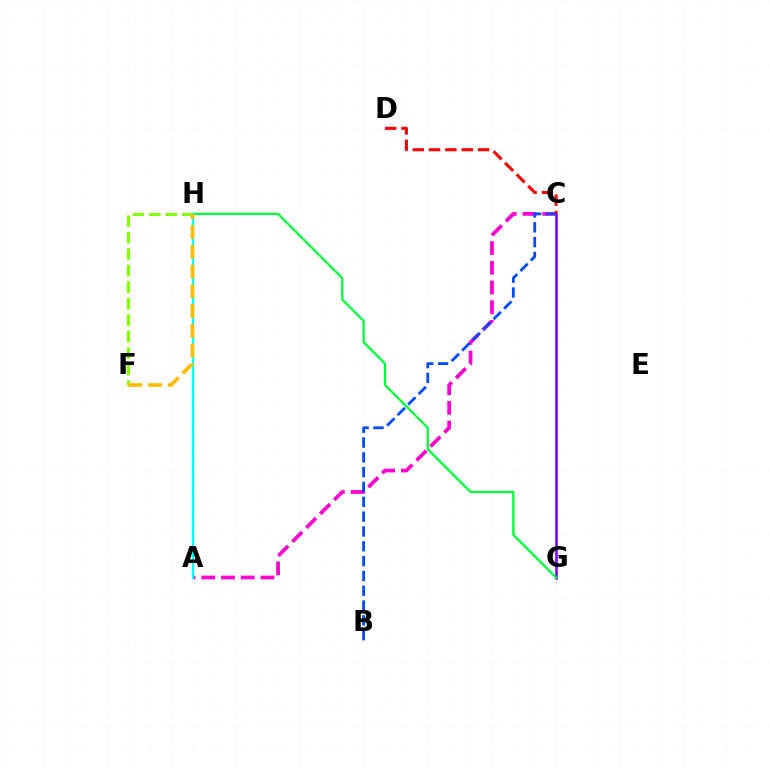{('C', 'G'): [{'color': '#7200ff', 'line_style': 'solid', 'thickness': 1.82}], ('A', 'C'): [{'color': '#ff00cf', 'line_style': 'dashed', 'thickness': 2.68}], ('C', 'D'): [{'color': '#ff0000', 'line_style': 'dashed', 'thickness': 2.22}], ('G', 'H'): [{'color': '#00ff39', 'line_style': 'solid', 'thickness': 1.62}], ('F', 'H'): [{'color': '#84ff00', 'line_style': 'dashed', 'thickness': 2.24}, {'color': '#ffbd00', 'line_style': 'dashed', 'thickness': 2.69}], ('A', 'H'): [{'color': '#00fff6', 'line_style': 'solid', 'thickness': 1.58}], ('B', 'C'): [{'color': '#004bff', 'line_style': 'dashed', 'thickness': 2.01}]}